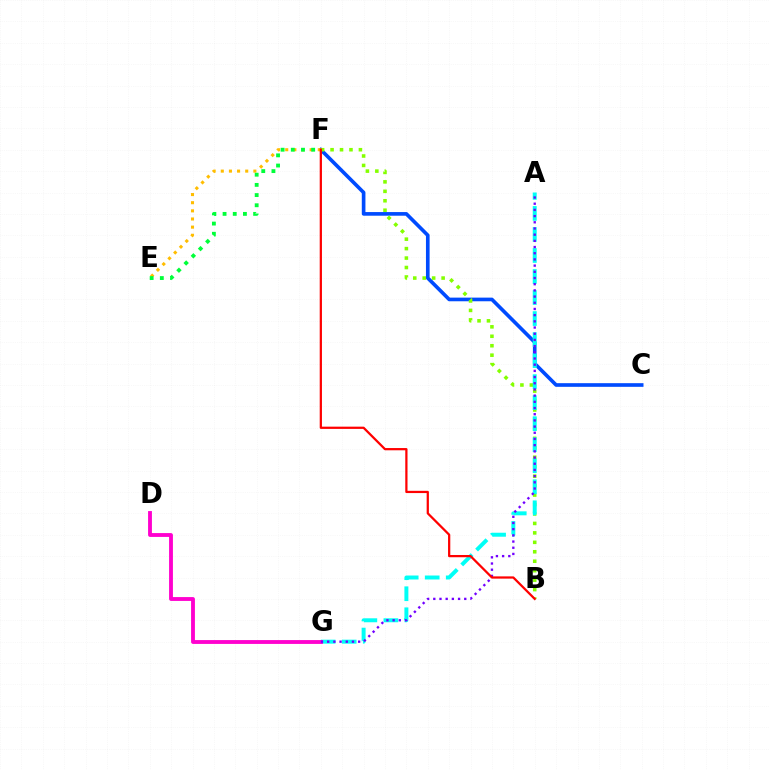{('C', 'F'): [{'color': '#004bff', 'line_style': 'solid', 'thickness': 2.63}], ('B', 'F'): [{'color': '#84ff00', 'line_style': 'dotted', 'thickness': 2.57}, {'color': '#ff0000', 'line_style': 'solid', 'thickness': 1.62}], ('E', 'F'): [{'color': '#ffbd00', 'line_style': 'dotted', 'thickness': 2.21}, {'color': '#00ff39', 'line_style': 'dotted', 'thickness': 2.77}], ('A', 'G'): [{'color': '#00fff6', 'line_style': 'dashed', 'thickness': 2.86}, {'color': '#7200ff', 'line_style': 'dotted', 'thickness': 1.68}], ('D', 'G'): [{'color': '#ff00cf', 'line_style': 'solid', 'thickness': 2.77}]}